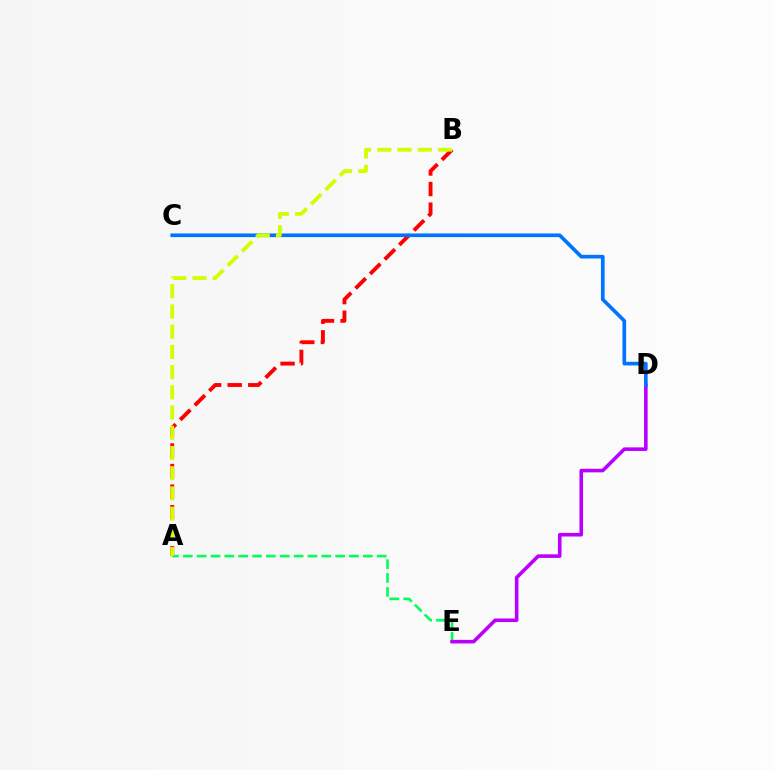{('A', 'E'): [{'color': '#00ff5c', 'line_style': 'dashed', 'thickness': 1.88}], ('D', 'E'): [{'color': '#b900ff', 'line_style': 'solid', 'thickness': 2.58}], ('A', 'B'): [{'color': '#ff0000', 'line_style': 'dashed', 'thickness': 2.79}, {'color': '#d1ff00', 'line_style': 'dashed', 'thickness': 2.75}], ('C', 'D'): [{'color': '#0074ff', 'line_style': 'solid', 'thickness': 2.63}]}